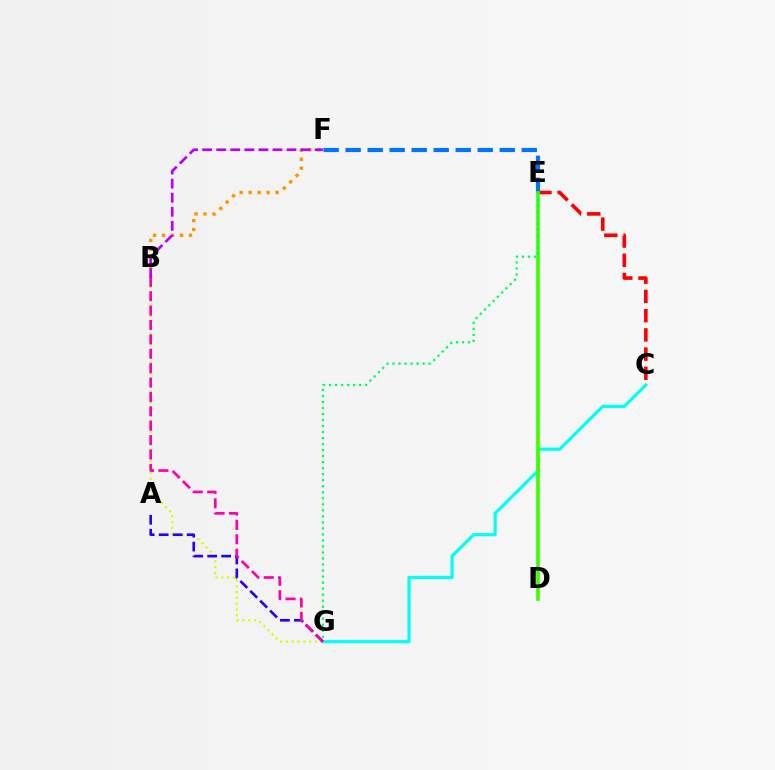{('C', 'G'): [{'color': '#00fff6', 'line_style': 'solid', 'thickness': 2.3}], ('E', 'F'): [{'color': '#0074ff', 'line_style': 'dashed', 'thickness': 2.99}], ('B', 'G'): [{'color': '#d1ff00', 'line_style': 'dotted', 'thickness': 1.58}, {'color': '#ff00ac', 'line_style': 'dashed', 'thickness': 1.96}], ('A', 'G'): [{'color': '#2500ff', 'line_style': 'dashed', 'thickness': 1.9}], ('C', 'E'): [{'color': '#ff0000', 'line_style': 'dashed', 'thickness': 2.61}], ('B', 'F'): [{'color': '#ff9400', 'line_style': 'dotted', 'thickness': 2.44}, {'color': '#b900ff', 'line_style': 'dashed', 'thickness': 1.91}], ('D', 'E'): [{'color': '#3dff00', 'line_style': 'solid', 'thickness': 2.65}], ('E', 'G'): [{'color': '#00ff5c', 'line_style': 'dotted', 'thickness': 1.64}]}